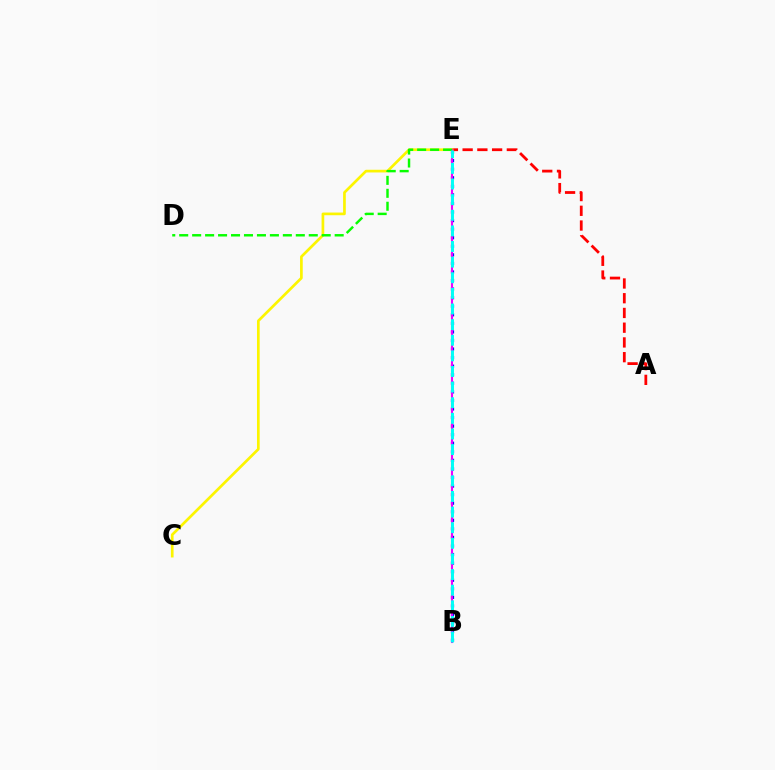{('B', 'E'): [{'color': '#0010ff', 'line_style': 'dotted', 'thickness': 2.33}, {'color': '#ee00ff', 'line_style': 'solid', 'thickness': 1.51}, {'color': '#00fff6', 'line_style': 'dashed', 'thickness': 2.12}], ('A', 'E'): [{'color': '#ff0000', 'line_style': 'dashed', 'thickness': 2.0}], ('C', 'E'): [{'color': '#fcf500', 'line_style': 'solid', 'thickness': 1.94}], ('D', 'E'): [{'color': '#08ff00', 'line_style': 'dashed', 'thickness': 1.76}]}